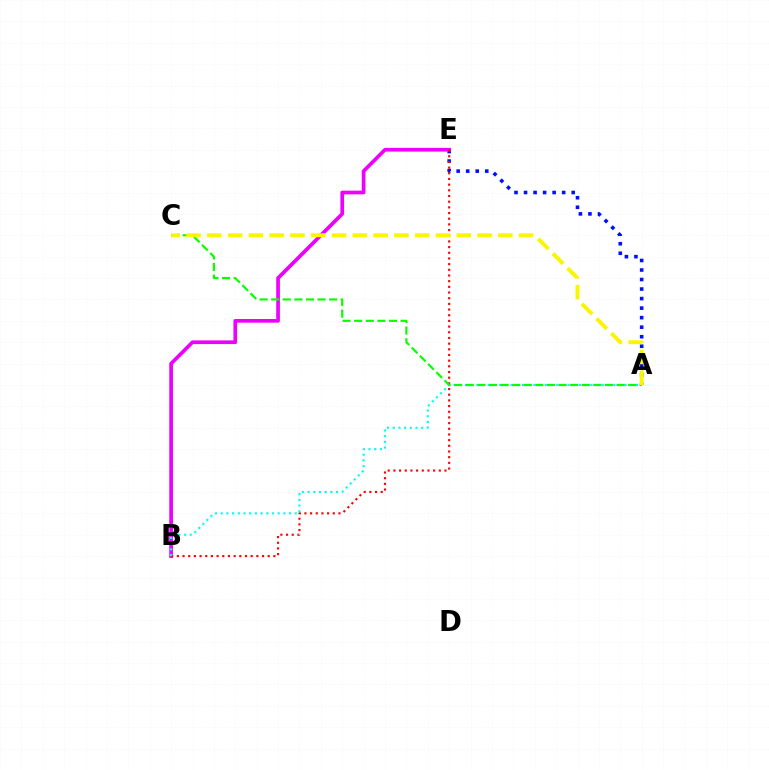{('A', 'E'): [{'color': '#0010ff', 'line_style': 'dotted', 'thickness': 2.59}], ('B', 'E'): [{'color': '#ee00ff', 'line_style': 'solid', 'thickness': 2.66}, {'color': '#ff0000', 'line_style': 'dotted', 'thickness': 1.54}], ('A', 'B'): [{'color': '#00fff6', 'line_style': 'dotted', 'thickness': 1.55}], ('A', 'C'): [{'color': '#08ff00', 'line_style': 'dashed', 'thickness': 1.58}, {'color': '#fcf500', 'line_style': 'dashed', 'thickness': 2.82}]}